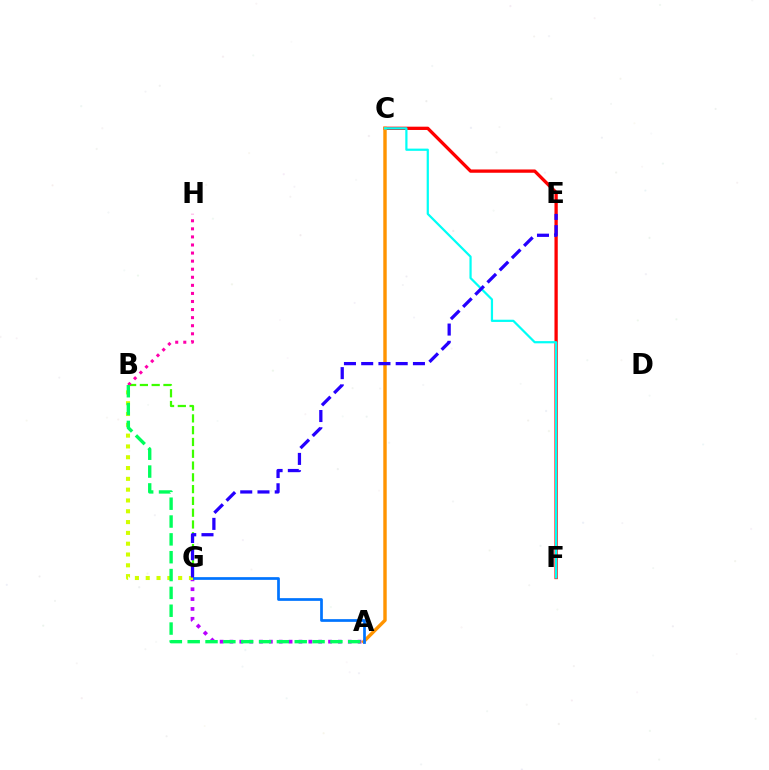{('C', 'F'): [{'color': '#ff0000', 'line_style': 'solid', 'thickness': 2.37}, {'color': '#00fff6', 'line_style': 'solid', 'thickness': 1.6}], ('A', 'G'): [{'color': '#b900ff', 'line_style': 'dotted', 'thickness': 2.68}, {'color': '#0074ff', 'line_style': 'solid', 'thickness': 1.96}], ('B', 'G'): [{'color': '#3dff00', 'line_style': 'dashed', 'thickness': 1.6}, {'color': '#d1ff00', 'line_style': 'dotted', 'thickness': 2.94}], ('A', 'C'): [{'color': '#ff9400', 'line_style': 'solid', 'thickness': 2.46}], ('B', 'H'): [{'color': '#ff00ac', 'line_style': 'dotted', 'thickness': 2.19}], ('E', 'G'): [{'color': '#2500ff', 'line_style': 'dashed', 'thickness': 2.34}], ('A', 'B'): [{'color': '#00ff5c', 'line_style': 'dashed', 'thickness': 2.42}]}